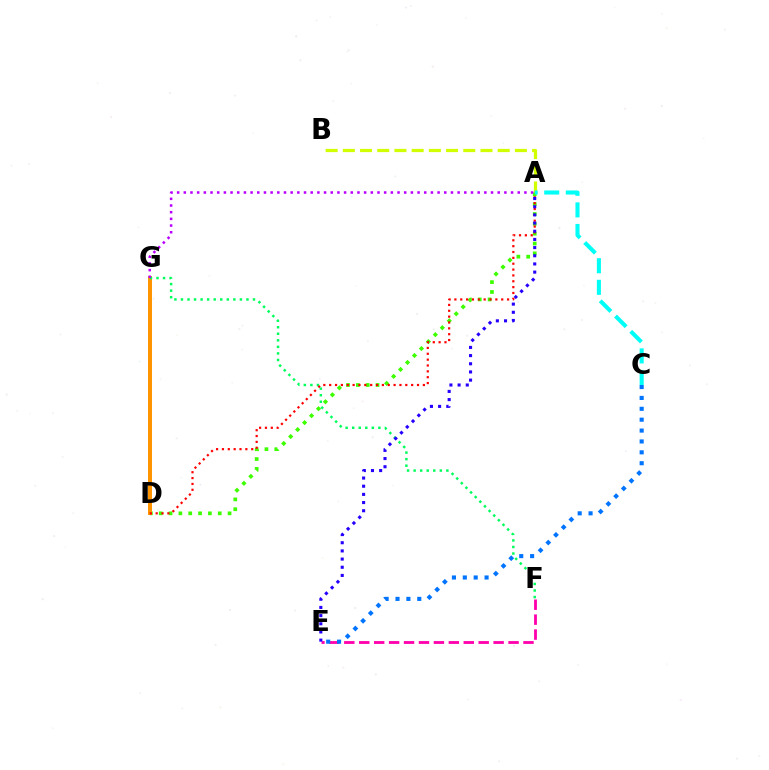{('A', 'B'): [{'color': '#d1ff00', 'line_style': 'dashed', 'thickness': 2.34}], ('A', 'D'): [{'color': '#3dff00', 'line_style': 'dotted', 'thickness': 2.67}, {'color': '#ff0000', 'line_style': 'dotted', 'thickness': 1.59}], ('D', 'G'): [{'color': '#ff9400', 'line_style': 'solid', 'thickness': 2.86}], ('F', 'G'): [{'color': '#00ff5c', 'line_style': 'dotted', 'thickness': 1.78}], ('E', 'F'): [{'color': '#ff00ac', 'line_style': 'dashed', 'thickness': 2.03}], ('A', 'G'): [{'color': '#b900ff', 'line_style': 'dotted', 'thickness': 1.81}], ('A', 'C'): [{'color': '#00fff6', 'line_style': 'dashed', 'thickness': 2.93}], ('C', 'E'): [{'color': '#0074ff', 'line_style': 'dotted', 'thickness': 2.96}], ('A', 'E'): [{'color': '#2500ff', 'line_style': 'dotted', 'thickness': 2.22}]}